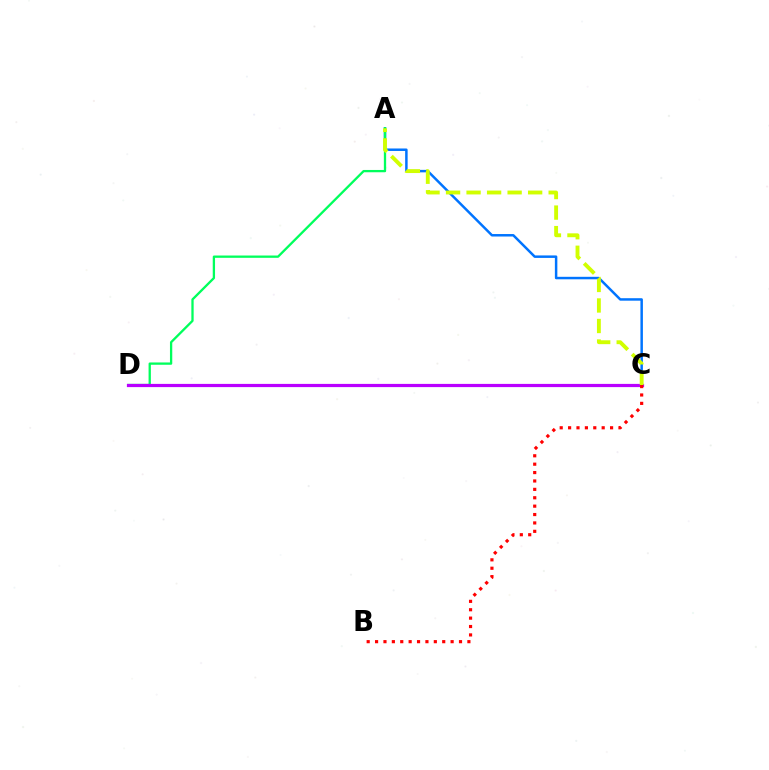{('A', 'C'): [{'color': '#0074ff', 'line_style': 'solid', 'thickness': 1.79}, {'color': '#d1ff00', 'line_style': 'dashed', 'thickness': 2.79}], ('A', 'D'): [{'color': '#00ff5c', 'line_style': 'solid', 'thickness': 1.66}], ('C', 'D'): [{'color': '#b900ff', 'line_style': 'solid', 'thickness': 2.31}], ('B', 'C'): [{'color': '#ff0000', 'line_style': 'dotted', 'thickness': 2.28}]}